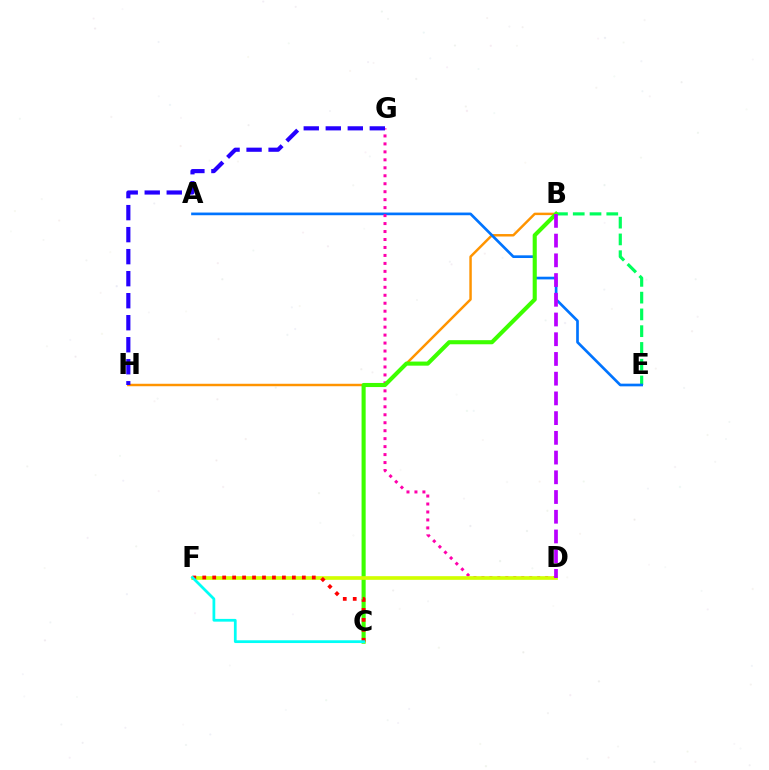{('B', 'H'): [{'color': '#ff9400', 'line_style': 'solid', 'thickness': 1.77}], ('B', 'E'): [{'color': '#00ff5c', 'line_style': 'dashed', 'thickness': 2.28}], ('A', 'E'): [{'color': '#0074ff', 'line_style': 'solid', 'thickness': 1.93}], ('D', 'G'): [{'color': '#ff00ac', 'line_style': 'dotted', 'thickness': 2.16}], ('B', 'C'): [{'color': '#3dff00', 'line_style': 'solid', 'thickness': 2.95}], ('D', 'F'): [{'color': '#d1ff00', 'line_style': 'solid', 'thickness': 2.64}], ('C', 'F'): [{'color': '#ff0000', 'line_style': 'dotted', 'thickness': 2.71}, {'color': '#00fff6', 'line_style': 'solid', 'thickness': 1.98}], ('G', 'H'): [{'color': '#2500ff', 'line_style': 'dashed', 'thickness': 2.99}], ('B', 'D'): [{'color': '#b900ff', 'line_style': 'dashed', 'thickness': 2.68}]}